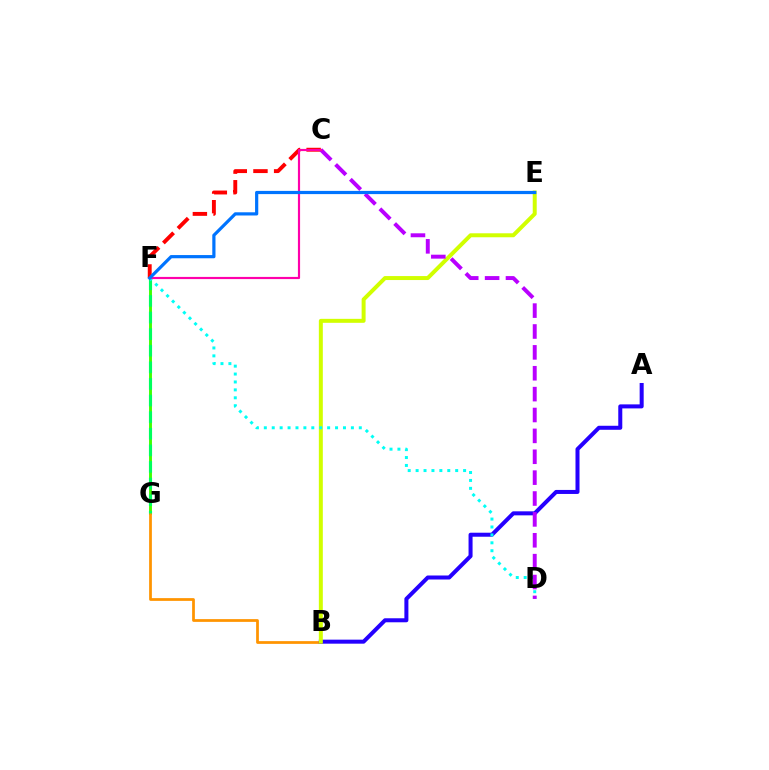{('F', 'G'): [{'color': '#3dff00', 'line_style': 'solid', 'thickness': 2.08}, {'color': '#00ff5c', 'line_style': 'dashed', 'thickness': 2.26}], ('C', 'F'): [{'color': '#ff0000', 'line_style': 'dashed', 'thickness': 2.81}, {'color': '#ff00ac', 'line_style': 'solid', 'thickness': 1.57}], ('B', 'G'): [{'color': '#ff9400', 'line_style': 'solid', 'thickness': 1.98}], ('A', 'B'): [{'color': '#2500ff', 'line_style': 'solid', 'thickness': 2.89}], ('B', 'E'): [{'color': '#d1ff00', 'line_style': 'solid', 'thickness': 2.86}], ('D', 'F'): [{'color': '#00fff6', 'line_style': 'dotted', 'thickness': 2.15}], ('C', 'D'): [{'color': '#b900ff', 'line_style': 'dashed', 'thickness': 2.84}], ('E', 'F'): [{'color': '#0074ff', 'line_style': 'solid', 'thickness': 2.31}]}